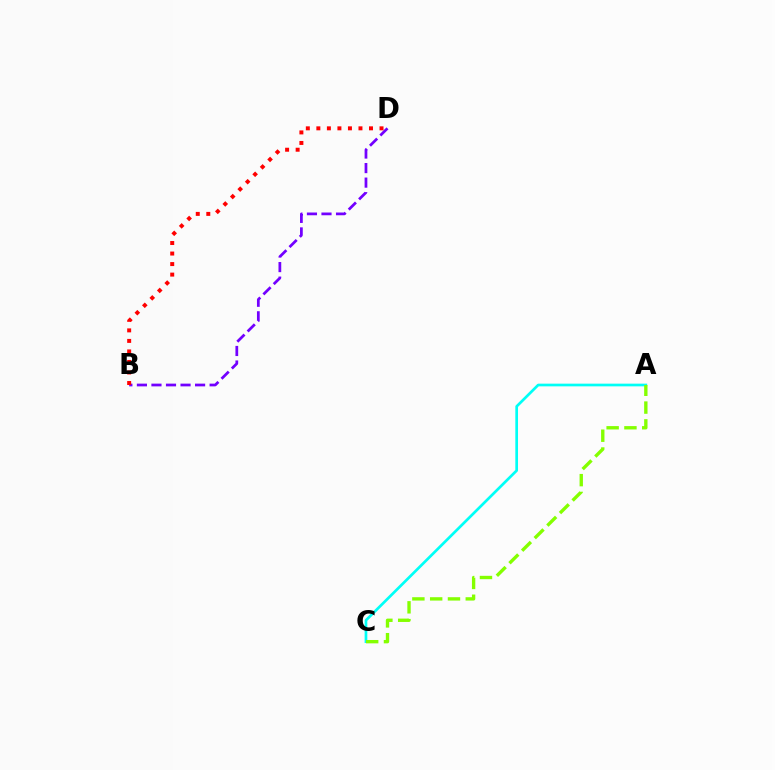{('A', 'C'): [{'color': '#00fff6', 'line_style': 'solid', 'thickness': 1.94}, {'color': '#84ff00', 'line_style': 'dashed', 'thickness': 2.42}], ('B', 'D'): [{'color': '#7200ff', 'line_style': 'dashed', 'thickness': 1.98}, {'color': '#ff0000', 'line_style': 'dotted', 'thickness': 2.86}]}